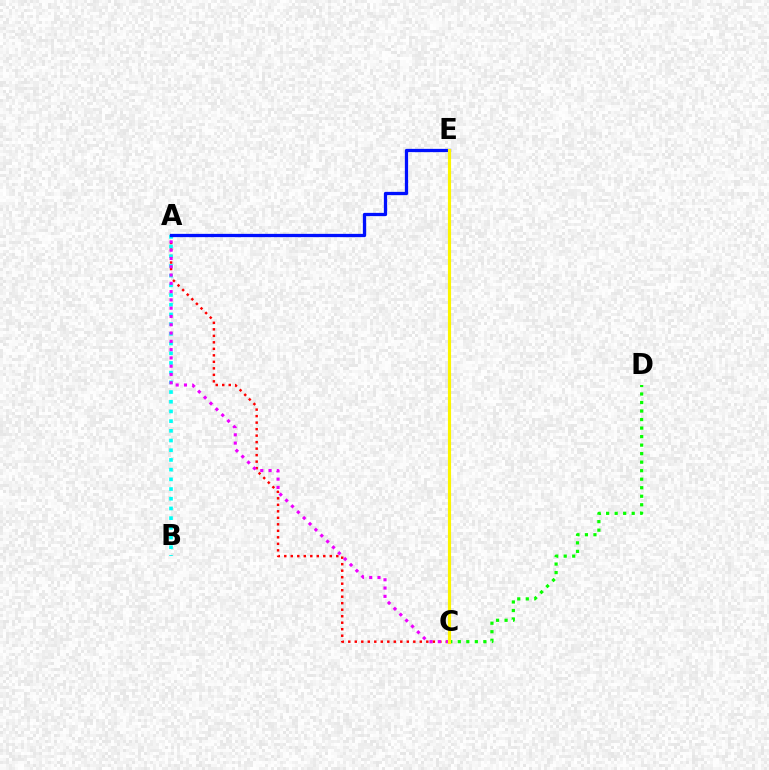{('A', 'C'): [{'color': '#ff0000', 'line_style': 'dotted', 'thickness': 1.77}, {'color': '#ee00ff', 'line_style': 'dotted', 'thickness': 2.25}], ('A', 'B'): [{'color': '#00fff6', 'line_style': 'dotted', 'thickness': 2.64}], ('A', 'E'): [{'color': '#0010ff', 'line_style': 'solid', 'thickness': 2.36}], ('C', 'D'): [{'color': '#08ff00', 'line_style': 'dotted', 'thickness': 2.32}], ('C', 'E'): [{'color': '#fcf500', 'line_style': 'solid', 'thickness': 2.26}]}